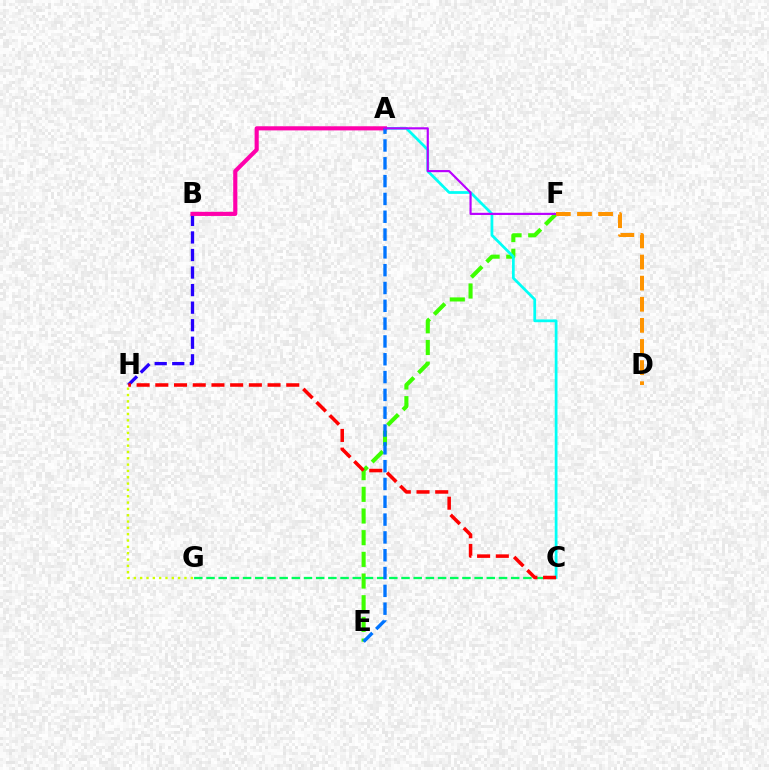{('B', 'H'): [{'color': '#2500ff', 'line_style': 'dashed', 'thickness': 2.38}], ('E', 'F'): [{'color': '#3dff00', 'line_style': 'dashed', 'thickness': 2.94}], ('A', 'C'): [{'color': '#00fff6', 'line_style': 'solid', 'thickness': 1.98}], ('C', 'G'): [{'color': '#00ff5c', 'line_style': 'dashed', 'thickness': 1.66}], ('A', 'B'): [{'color': '#ff00ac', 'line_style': 'solid', 'thickness': 2.97}], ('A', 'E'): [{'color': '#0074ff', 'line_style': 'dashed', 'thickness': 2.42}], ('C', 'H'): [{'color': '#ff0000', 'line_style': 'dashed', 'thickness': 2.54}], ('A', 'F'): [{'color': '#b900ff', 'line_style': 'solid', 'thickness': 1.56}], ('D', 'F'): [{'color': '#ff9400', 'line_style': 'dashed', 'thickness': 2.87}], ('G', 'H'): [{'color': '#d1ff00', 'line_style': 'dotted', 'thickness': 1.72}]}